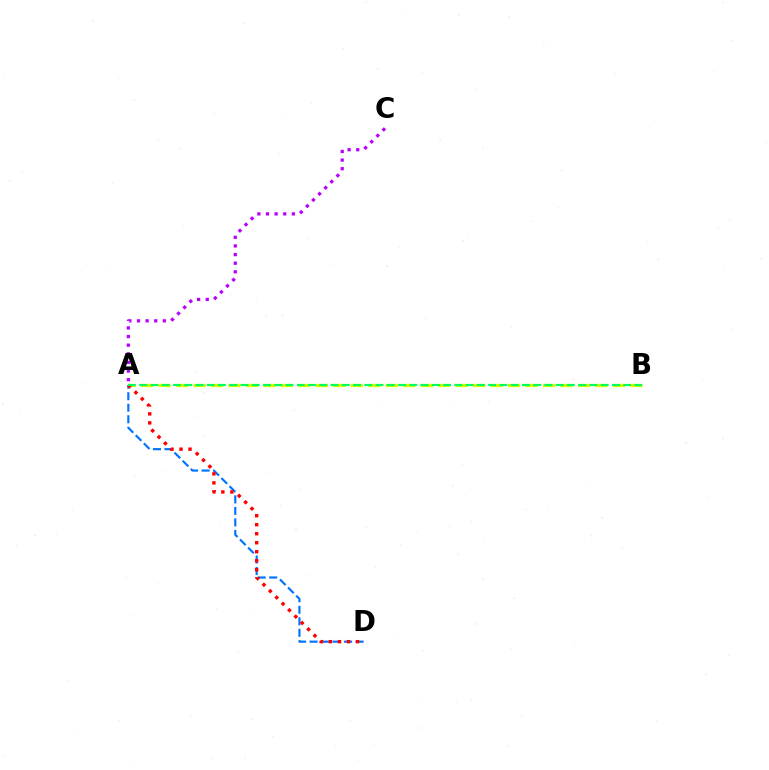{('A', 'D'): [{'color': '#0074ff', 'line_style': 'dashed', 'thickness': 1.56}, {'color': '#ff0000', 'line_style': 'dotted', 'thickness': 2.45}], ('A', 'B'): [{'color': '#d1ff00', 'line_style': 'dashed', 'thickness': 2.37}, {'color': '#00ff5c', 'line_style': 'dashed', 'thickness': 1.53}], ('A', 'C'): [{'color': '#b900ff', 'line_style': 'dotted', 'thickness': 2.34}]}